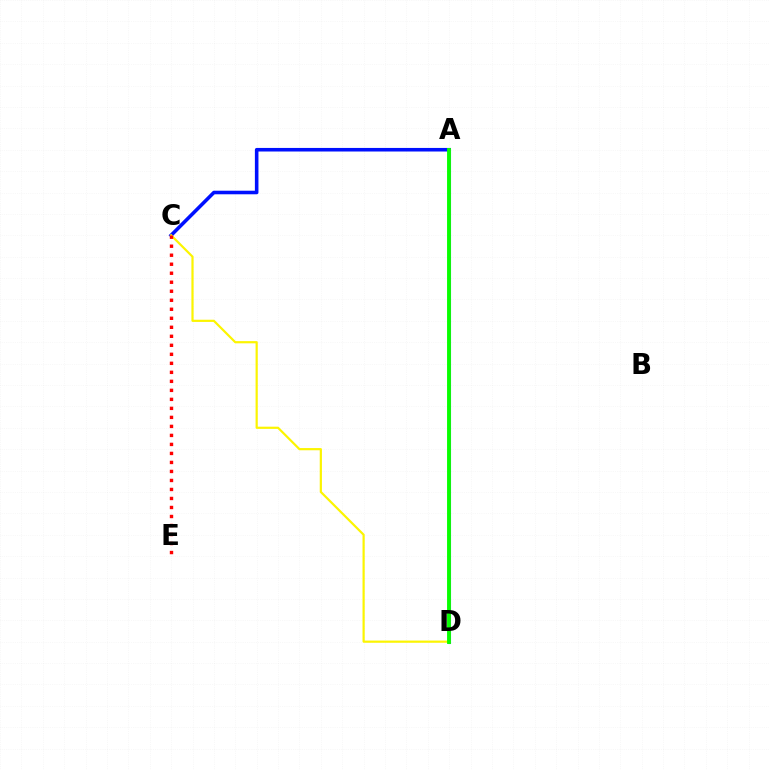{('A', 'D'): [{'color': '#00fff6', 'line_style': 'solid', 'thickness': 2.25}, {'color': '#ee00ff', 'line_style': 'solid', 'thickness': 2.11}, {'color': '#08ff00', 'line_style': 'solid', 'thickness': 2.79}], ('A', 'C'): [{'color': '#0010ff', 'line_style': 'solid', 'thickness': 2.57}], ('C', 'D'): [{'color': '#fcf500', 'line_style': 'solid', 'thickness': 1.58}], ('C', 'E'): [{'color': '#ff0000', 'line_style': 'dotted', 'thickness': 2.45}]}